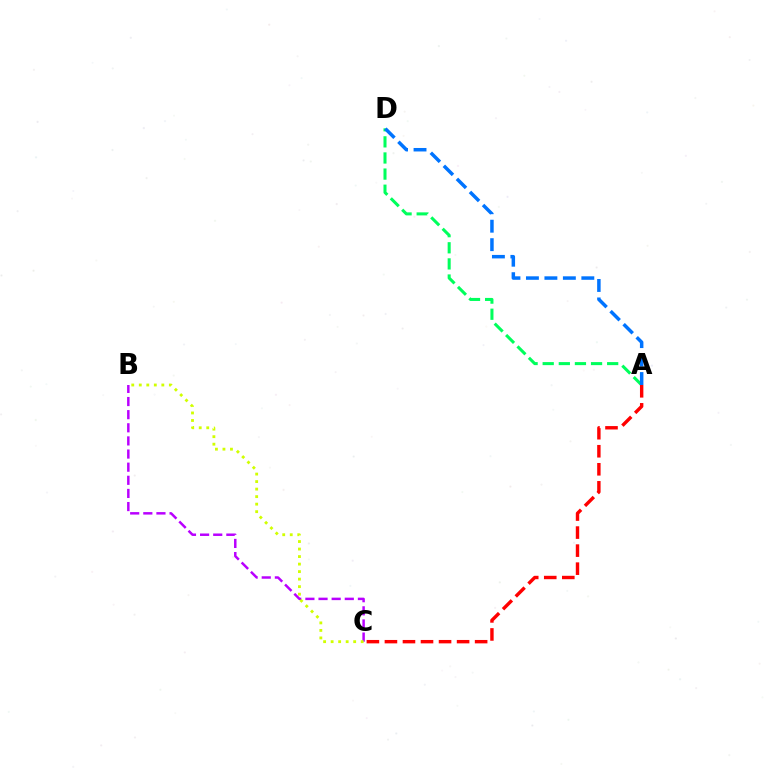{('B', 'C'): [{'color': '#b900ff', 'line_style': 'dashed', 'thickness': 1.78}, {'color': '#d1ff00', 'line_style': 'dotted', 'thickness': 2.04}], ('A', 'D'): [{'color': '#00ff5c', 'line_style': 'dashed', 'thickness': 2.19}, {'color': '#0074ff', 'line_style': 'dashed', 'thickness': 2.51}], ('A', 'C'): [{'color': '#ff0000', 'line_style': 'dashed', 'thickness': 2.45}]}